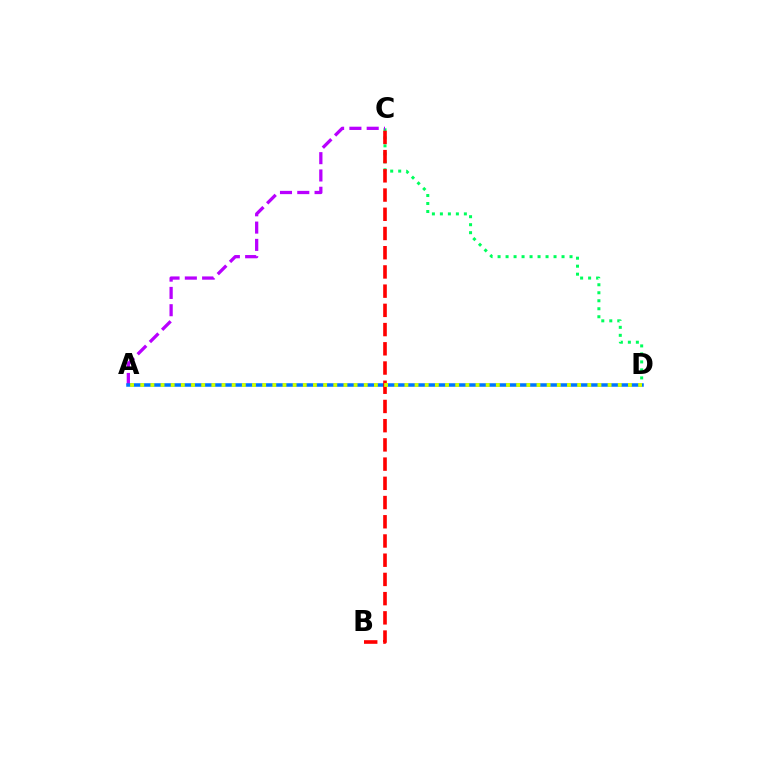{('C', 'D'): [{'color': '#00ff5c', 'line_style': 'dotted', 'thickness': 2.17}], ('A', 'C'): [{'color': '#b900ff', 'line_style': 'dashed', 'thickness': 2.35}], ('A', 'D'): [{'color': '#0074ff', 'line_style': 'solid', 'thickness': 2.53}, {'color': '#d1ff00', 'line_style': 'dotted', 'thickness': 2.76}], ('B', 'C'): [{'color': '#ff0000', 'line_style': 'dashed', 'thickness': 2.61}]}